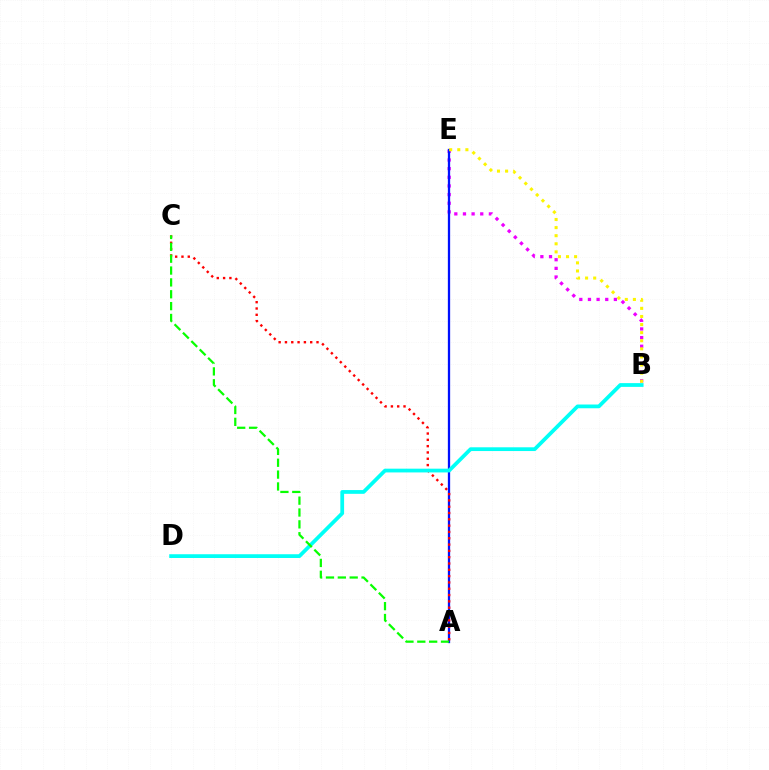{('B', 'E'): [{'color': '#ee00ff', 'line_style': 'dotted', 'thickness': 2.35}, {'color': '#fcf500', 'line_style': 'dotted', 'thickness': 2.2}], ('A', 'E'): [{'color': '#0010ff', 'line_style': 'solid', 'thickness': 1.65}], ('A', 'C'): [{'color': '#ff0000', 'line_style': 'dotted', 'thickness': 1.71}, {'color': '#08ff00', 'line_style': 'dashed', 'thickness': 1.61}], ('B', 'D'): [{'color': '#00fff6', 'line_style': 'solid', 'thickness': 2.7}]}